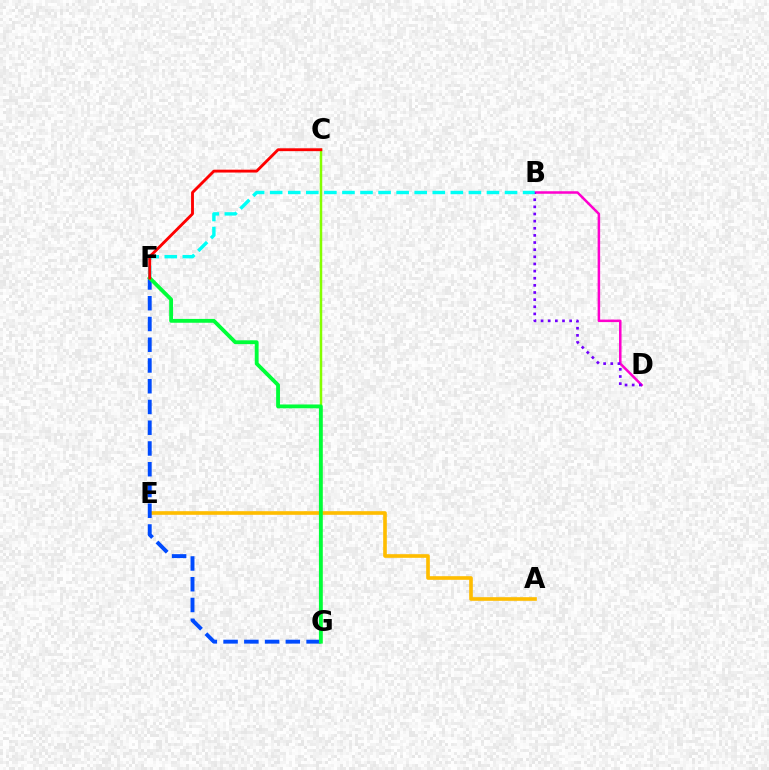{('A', 'E'): [{'color': '#ffbd00', 'line_style': 'solid', 'thickness': 2.62}], ('F', 'G'): [{'color': '#004bff', 'line_style': 'dashed', 'thickness': 2.82}, {'color': '#00ff39', 'line_style': 'solid', 'thickness': 2.76}], ('C', 'G'): [{'color': '#84ff00', 'line_style': 'solid', 'thickness': 1.79}], ('B', 'D'): [{'color': '#ff00cf', 'line_style': 'solid', 'thickness': 1.81}, {'color': '#7200ff', 'line_style': 'dotted', 'thickness': 1.94}], ('B', 'F'): [{'color': '#00fff6', 'line_style': 'dashed', 'thickness': 2.45}], ('C', 'F'): [{'color': '#ff0000', 'line_style': 'solid', 'thickness': 2.06}]}